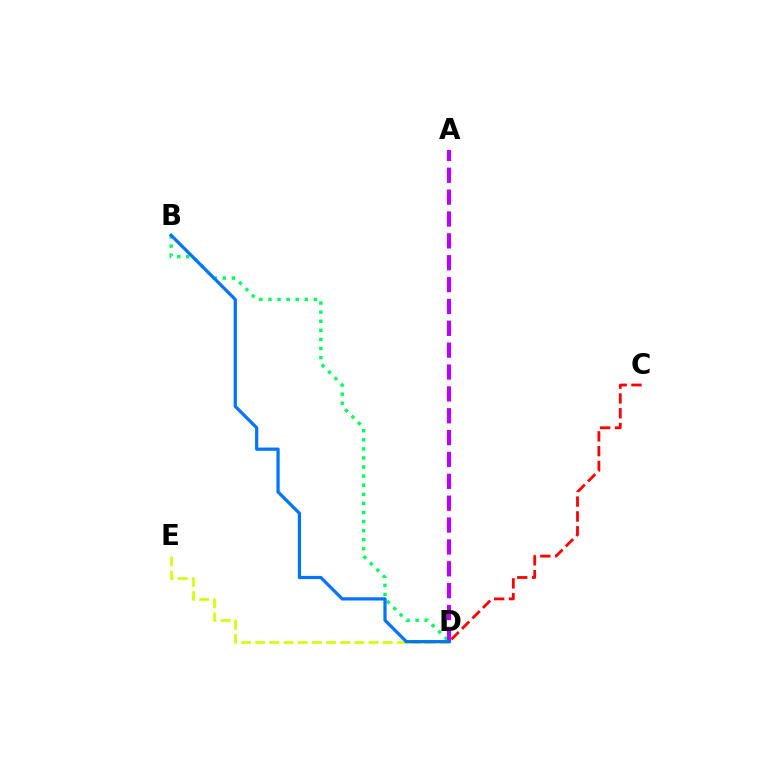{('B', 'D'): [{'color': '#00ff5c', 'line_style': 'dotted', 'thickness': 2.47}, {'color': '#0074ff', 'line_style': 'solid', 'thickness': 2.32}], ('A', 'D'): [{'color': '#b900ff', 'line_style': 'dashed', 'thickness': 2.97}], ('D', 'E'): [{'color': '#d1ff00', 'line_style': 'dashed', 'thickness': 1.92}], ('C', 'D'): [{'color': '#ff0000', 'line_style': 'dashed', 'thickness': 2.01}]}